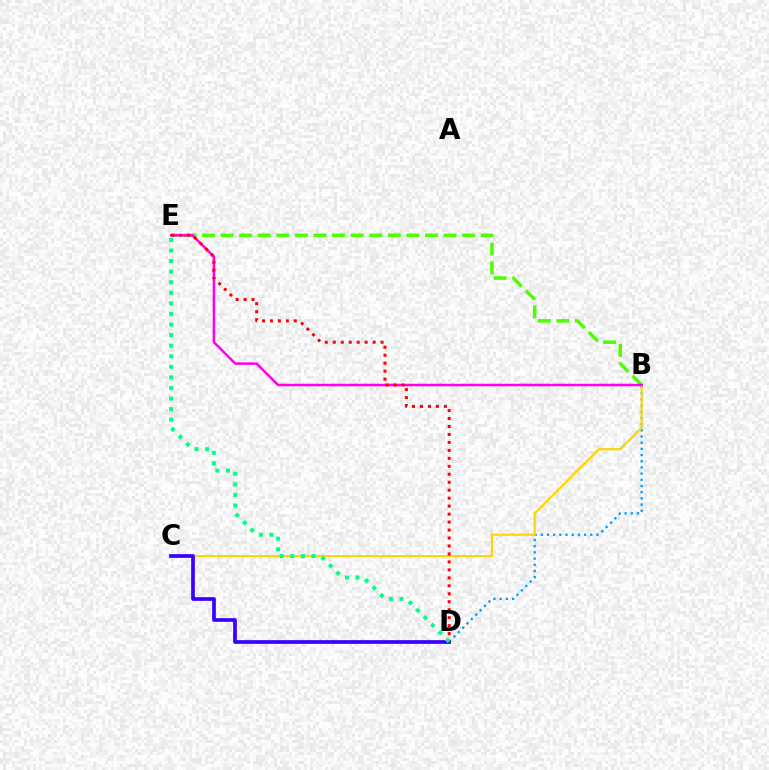{('B', 'D'): [{'color': '#009eff', 'line_style': 'dotted', 'thickness': 1.68}], ('B', 'E'): [{'color': '#4fff00', 'line_style': 'dashed', 'thickness': 2.52}, {'color': '#ff00ed', 'line_style': 'solid', 'thickness': 1.8}], ('B', 'C'): [{'color': '#ffd500', 'line_style': 'solid', 'thickness': 1.56}], ('C', 'D'): [{'color': '#3700ff', 'line_style': 'solid', 'thickness': 2.66}], ('D', 'E'): [{'color': '#ff0000', 'line_style': 'dotted', 'thickness': 2.16}, {'color': '#00ff86', 'line_style': 'dotted', 'thickness': 2.87}]}